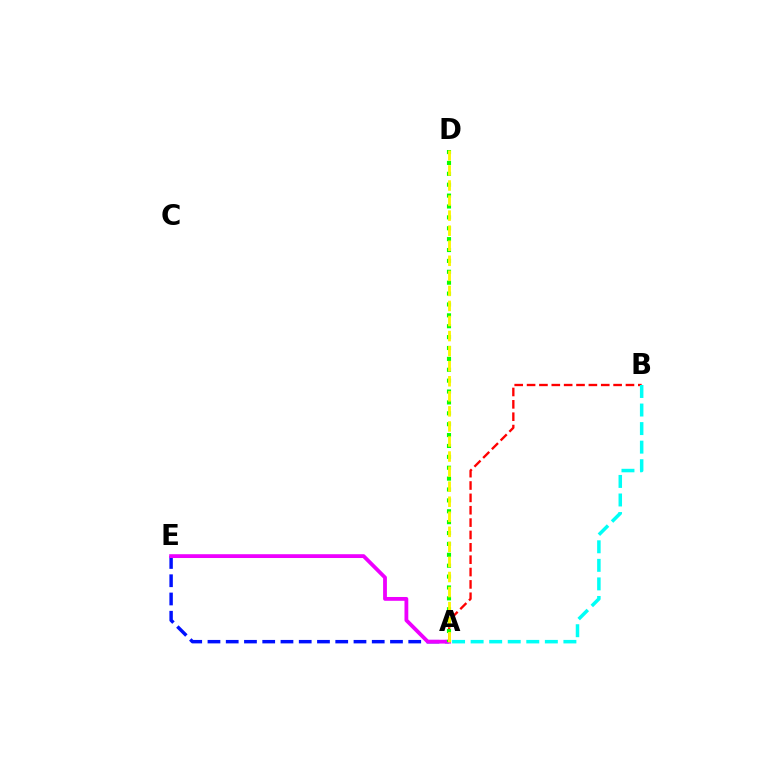{('A', 'E'): [{'color': '#0010ff', 'line_style': 'dashed', 'thickness': 2.48}, {'color': '#ee00ff', 'line_style': 'solid', 'thickness': 2.74}], ('A', 'B'): [{'color': '#ff0000', 'line_style': 'dashed', 'thickness': 1.68}, {'color': '#00fff6', 'line_style': 'dashed', 'thickness': 2.52}], ('A', 'D'): [{'color': '#08ff00', 'line_style': 'dotted', 'thickness': 2.96}, {'color': '#fcf500', 'line_style': 'dashed', 'thickness': 2.05}]}